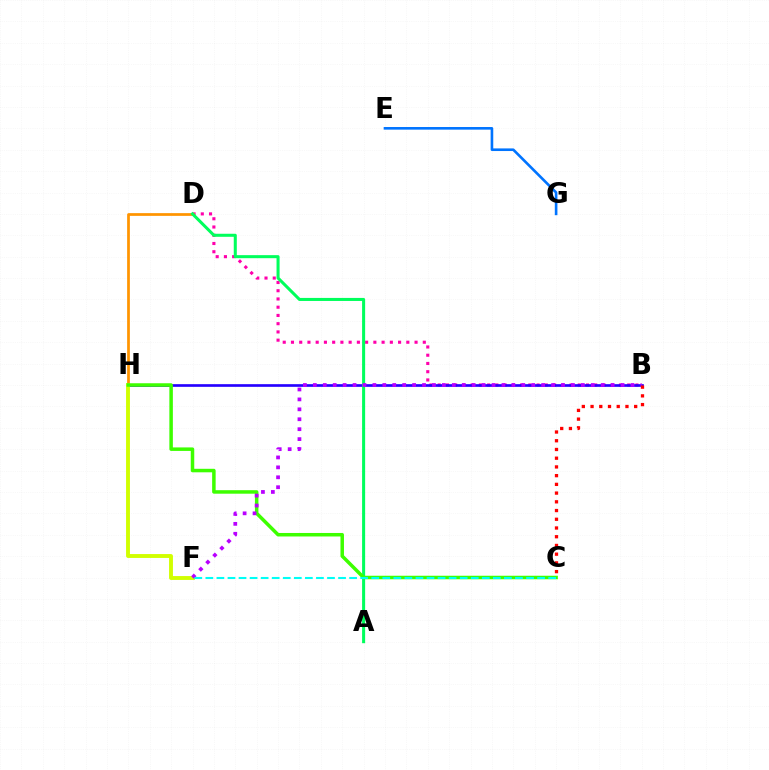{('B', 'D'): [{'color': '#ff00ac', 'line_style': 'dotted', 'thickness': 2.24}], ('D', 'H'): [{'color': '#ff9400', 'line_style': 'solid', 'thickness': 1.97}], ('B', 'H'): [{'color': '#2500ff', 'line_style': 'solid', 'thickness': 1.92}], ('A', 'D'): [{'color': '#00ff5c', 'line_style': 'solid', 'thickness': 2.19}], ('F', 'H'): [{'color': '#d1ff00', 'line_style': 'solid', 'thickness': 2.79}], ('E', 'G'): [{'color': '#0074ff', 'line_style': 'solid', 'thickness': 1.89}], ('C', 'H'): [{'color': '#3dff00', 'line_style': 'solid', 'thickness': 2.52}], ('B', 'F'): [{'color': '#b900ff', 'line_style': 'dotted', 'thickness': 2.7}], ('B', 'C'): [{'color': '#ff0000', 'line_style': 'dotted', 'thickness': 2.37}], ('C', 'F'): [{'color': '#00fff6', 'line_style': 'dashed', 'thickness': 1.5}]}